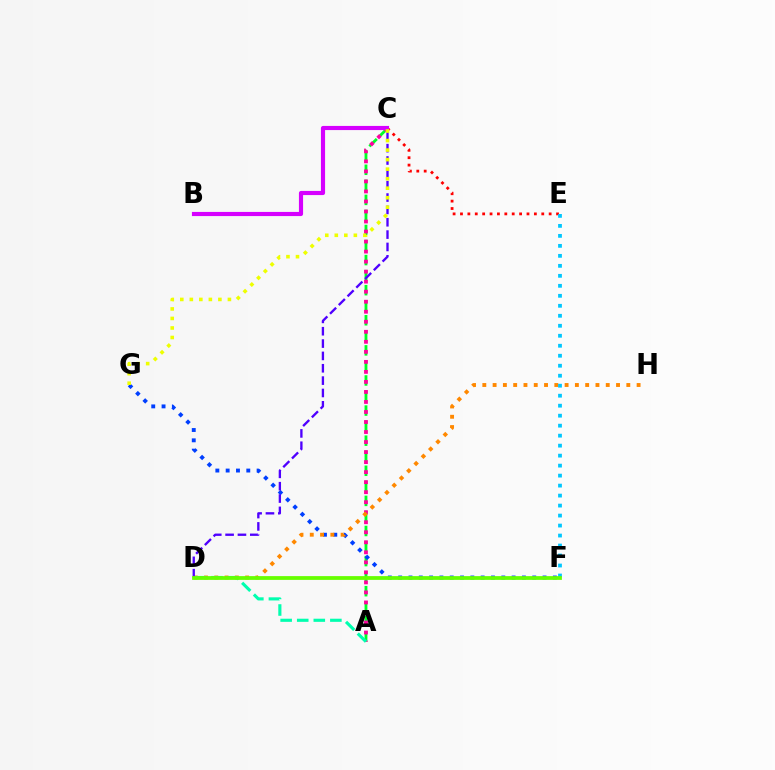{('A', 'C'): [{'color': '#00ff27', 'line_style': 'dashed', 'thickness': 2.04}, {'color': '#ff00a0', 'line_style': 'dotted', 'thickness': 2.72}], ('F', 'G'): [{'color': '#003fff', 'line_style': 'dotted', 'thickness': 2.8}], ('C', 'E'): [{'color': '#ff0000', 'line_style': 'dotted', 'thickness': 2.01}], ('D', 'H'): [{'color': '#ff8800', 'line_style': 'dotted', 'thickness': 2.79}], ('A', 'D'): [{'color': '#00ffaf', 'line_style': 'dashed', 'thickness': 2.25}], ('C', 'D'): [{'color': '#4f00ff', 'line_style': 'dashed', 'thickness': 1.68}], ('E', 'F'): [{'color': '#00c7ff', 'line_style': 'dotted', 'thickness': 2.71}], ('B', 'C'): [{'color': '#d600ff', 'line_style': 'solid', 'thickness': 2.98}], ('C', 'G'): [{'color': '#eeff00', 'line_style': 'dotted', 'thickness': 2.59}], ('D', 'F'): [{'color': '#66ff00', 'line_style': 'solid', 'thickness': 2.72}]}